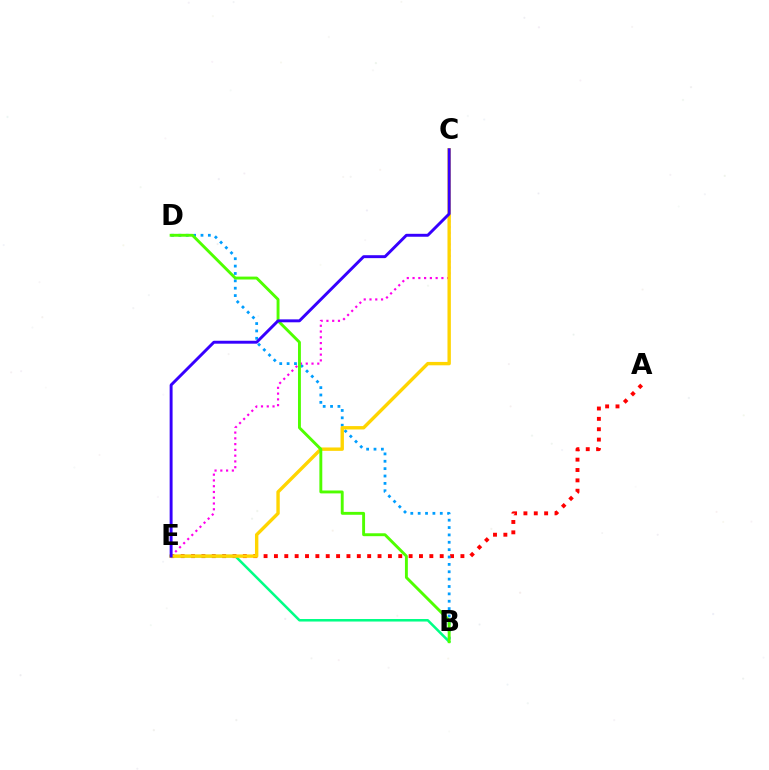{('A', 'E'): [{'color': '#ff0000', 'line_style': 'dotted', 'thickness': 2.81}], ('B', 'D'): [{'color': '#009eff', 'line_style': 'dotted', 'thickness': 2.0}, {'color': '#4fff00', 'line_style': 'solid', 'thickness': 2.09}], ('C', 'E'): [{'color': '#ff00ed', 'line_style': 'dotted', 'thickness': 1.57}, {'color': '#ffd500', 'line_style': 'solid', 'thickness': 2.44}, {'color': '#3700ff', 'line_style': 'solid', 'thickness': 2.11}], ('B', 'E'): [{'color': '#00ff86', 'line_style': 'solid', 'thickness': 1.82}]}